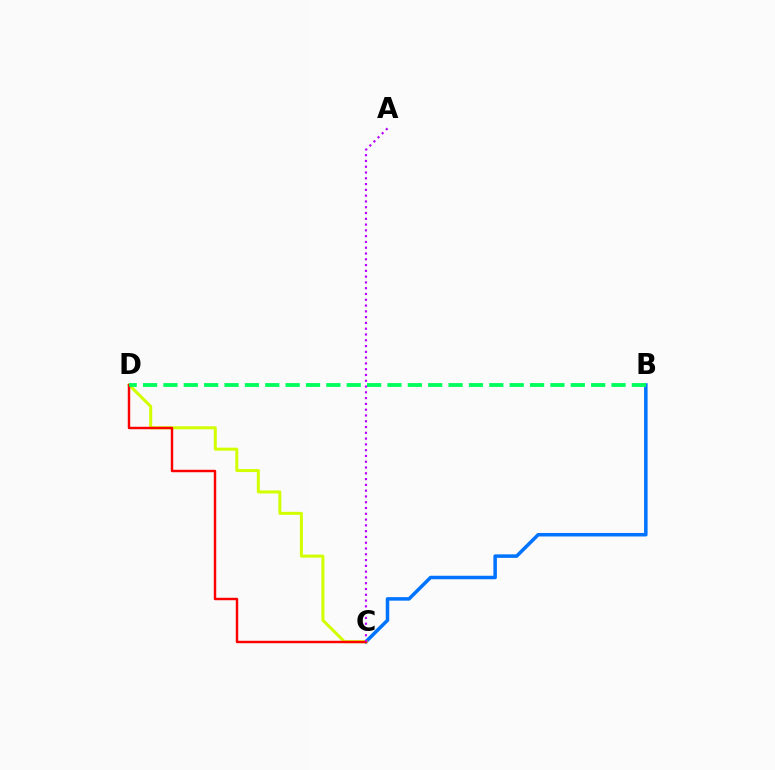{('B', 'C'): [{'color': '#0074ff', 'line_style': 'solid', 'thickness': 2.53}], ('C', 'D'): [{'color': '#d1ff00', 'line_style': 'solid', 'thickness': 2.17}, {'color': '#ff0000', 'line_style': 'solid', 'thickness': 1.76}], ('B', 'D'): [{'color': '#00ff5c', 'line_style': 'dashed', 'thickness': 2.77}], ('A', 'C'): [{'color': '#b900ff', 'line_style': 'dotted', 'thickness': 1.57}]}